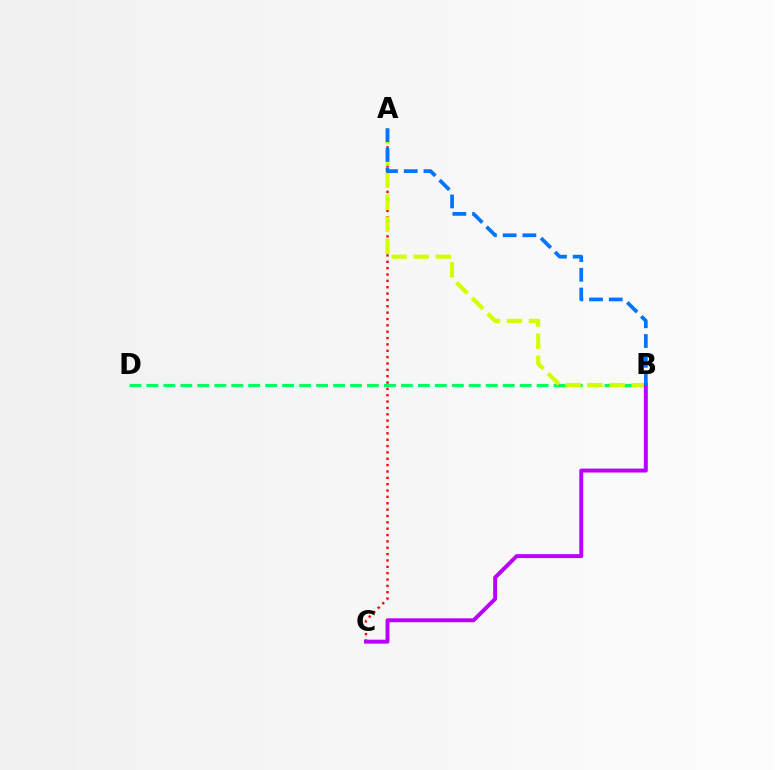{('B', 'D'): [{'color': '#00ff5c', 'line_style': 'dashed', 'thickness': 2.31}], ('A', 'C'): [{'color': '#ff0000', 'line_style': 'dotted', 'thickness': 1.73}], ('A', 'B'): [{'color': '#d1ff00', 'line_style': 'dashed', 'thickness': 3.0}, {'color': '#0074ff', 'line_style': 'dashed', 'thickness': 2.68}], ('B', 'C'): [{'color': '#b900ff', 'line_style': 'solid', 'thickness': 2.84}]}